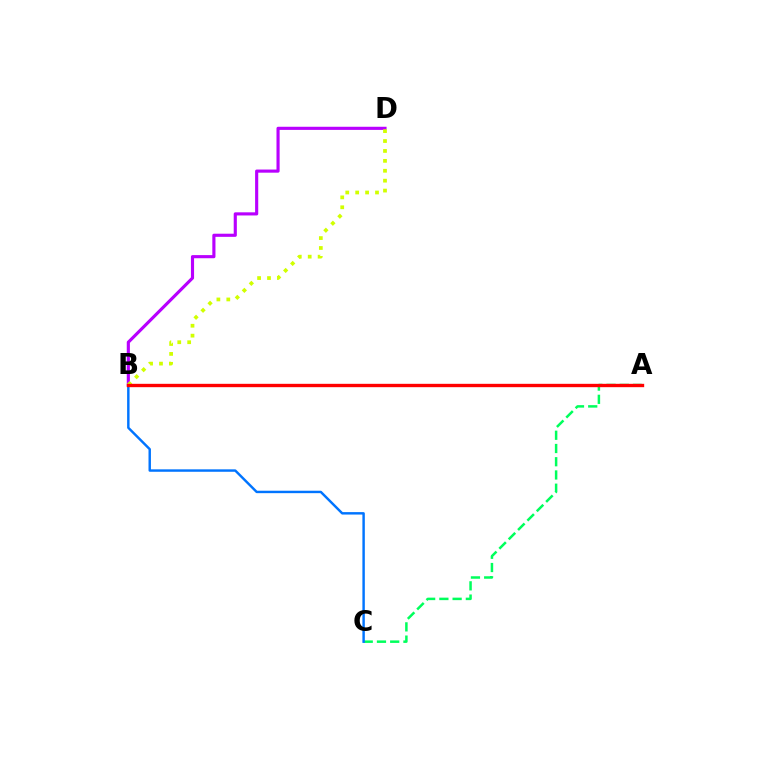{('A', 'C'): [{'color': '#00ff5c', 'line_style': 'dashed', 'thickness': 1.8}], ('B', 'D'): [{'color': '#b900ff', 'line_style': 'solid', 'thickness': 2.26}, {'color': '#d1ff00', 'line_style': 'dotted', 'thickness': 2.69}], ('B', 'C'): [{'color': '#0074ff', 'line_style': 'solid', 'thickness': 1.75}], ('A', 'B'): [{'color': '#ff0000', 'line_style': 'solid', 'thickness': 2.42}]}